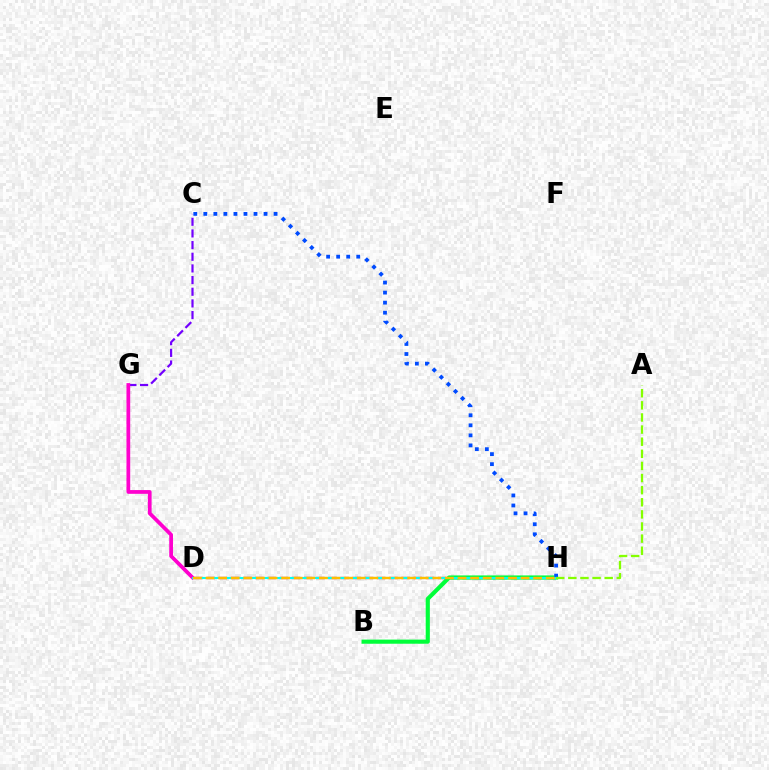{('D', 'H'): [{'color': '#ff0000', 'line_style': 'dashed', 'thickness': 1.65}, {'color': '#00fff6', 'line_style': 'solid', 'thickness': 1.52}, {'color': '#ffbd00', 'line_style': 'dashed', 'thickness': 1.71}], ('B', 'H'): [{'color': '#00ff39', 'line_style': 'solid', 'thickness': 2.97}], ('C', 'G'): [{'color': '#7200ff', 'line_style': 'dashed', 'thickness': 1.58}], ('C', 'H'): [{'color': '#004bff', 'line_style': 'dotted', 'thickness': 2.73}], ('D', 'G'): [{'color': '#ff00cf', 'line_style': 'solid', 'thickness': 2.7}], ('A', 'H'): [{'color': '#84ff00', 'line_style': 'dashed', 'thickness': 1.65}]}